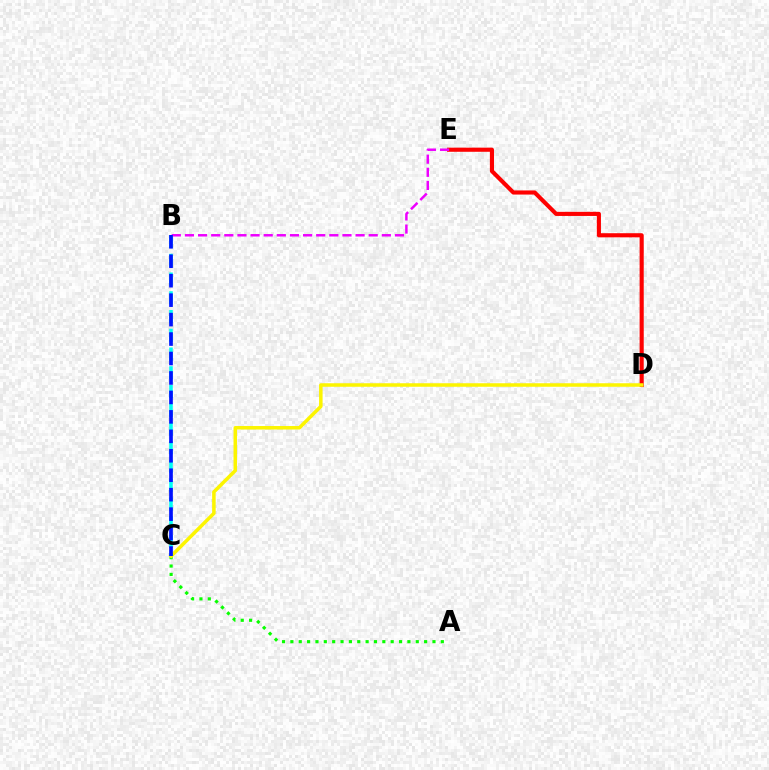{('D', 'E'): [{'color': '#ff0000', 'line_style': 'solid', 'thickness': 2.97}], ('A', 'C'): [{'color': '#08ff00', 'line_style': 'dotted', 'thickness': 2.27}], ('C', 'D'): [{'color': '#fcf500', 'line_style': 'solid', 'thickness': 2.53}], ('B', 'E'): [{'color': '#ee00ff', 'line_style': 'dashed', 'thickness': 1.78}], ('B', 'C'): [{'color': '#00fff6', 'line_style': 'dashed', 'thickness': 2.55}, {'color': '#0010ff', 'line_style': 'dashed', 'thickness': 2.64}]}